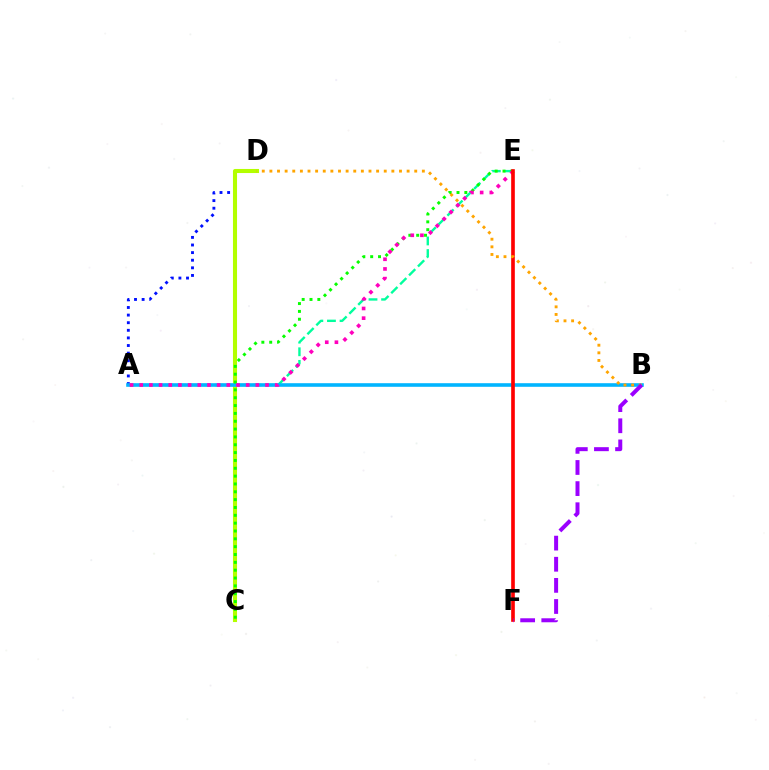{('A', 'D'): [{'color': '#0010ff', 'line_style': 'dotted', 'thickness': 2.07}], ('C', 'D'): [{'color': '#b3ff00', 'line_style': 'solid', 'thickness': 2.94}], ('A', 'E'): [{'color': '#00ff9d', 'line_style': 'dashed', 'thickness': 1.71}, {'color': '#ff00bd', 'line_style': 'dotted', 'thickness': 2.63}], ('A', 'B'): [{'color': '#00b5ff', 'line_style': 'solid', 'thickness': 2.59}], ('C', 'E'): [{'color': '#08ff00', 'line_style': 'dotted', 'thickness': 2.13}], ('E', 'F'): [{'color': '#ff0000', 'line_style': 'solid', 'thickness': 2.63}], ('B', 'D'): [{'color': '#ffa500', 'line_style': 'dotted', 'thickness': 2.07}], ('B', 'F'): [{'color': '#9b00ff', 'line_style': 'dashed', 'thickness': 2.87}]}